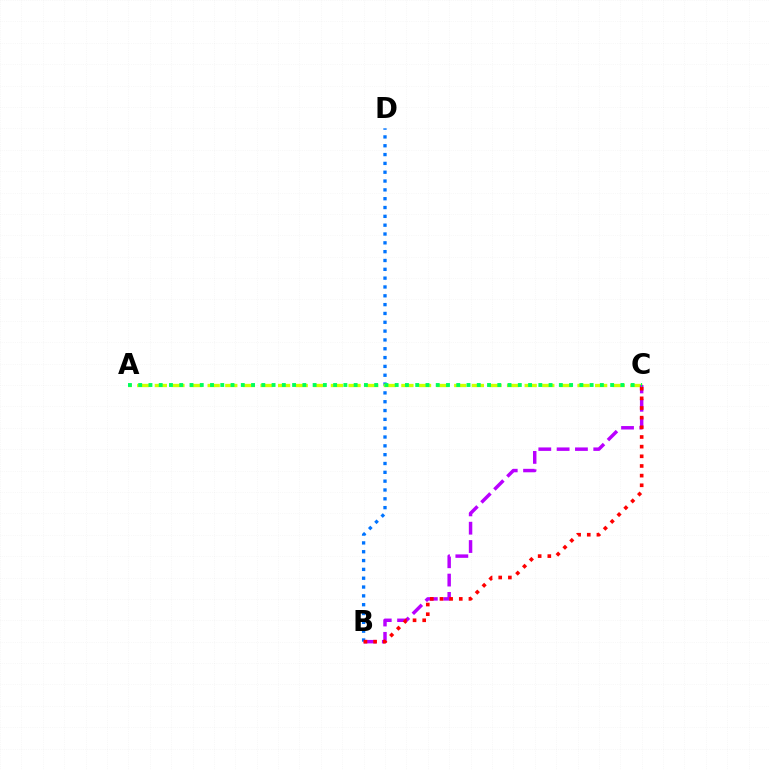{('B', 'D'): [{'color': '#0074ff', 'line_style': 'dotted', 'thickness': 2.4}], ('A', 'C'): [{'color': '#d1ff00', 'line_style': 'dashed', 'thickness': 2.39}, {'color': '#00ff5c', 'line_style': 'dotted', 'thickness': 2.79}], ('B', 'C'): [{'color': '#b900ff', 'line_style': 'dashed', 'thickness': 2.49}, {'color': '#ff0000', 'line_style': 'dotted', 'thickness': 2.62}]}